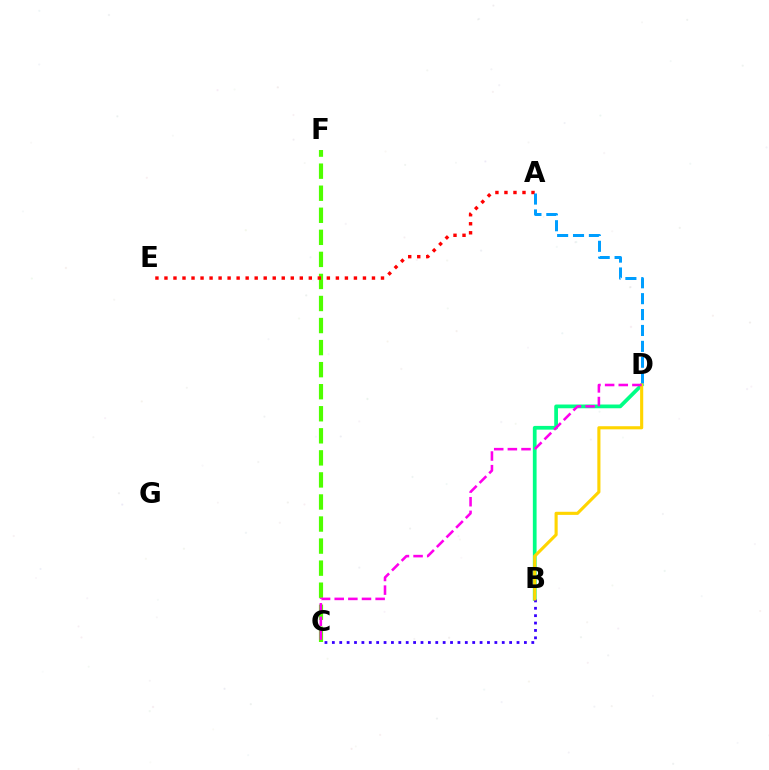{('C', 'F'): [{'color': '#4fff00', 'line_style': 'dashed', 'thickness': 3.0}], ('B', 'D'): [{'color': '#00ff86', 'line_style': 'solid', 'thickness': 2.69}, {'color': '#ffd500', 'line_style': 'solid', 'thickness': 2.24}], ('B', 'C'): [{'color': '#3700ff', 'line_style': 'dotted', 'thickness': 2.01}], ('A', 'E'): [{'color': '#ff0000', 'line_style': 'dotted', 'thickness': 2.45}], ('A', 'D'): [{'color': '#009eff', 'line_style': 'dashed', 'thickness': 2.16}], ('C', 'D'): [{'color': '#ff00ed', 'line_style': 'dashed', 'thickness': 1.85}]}